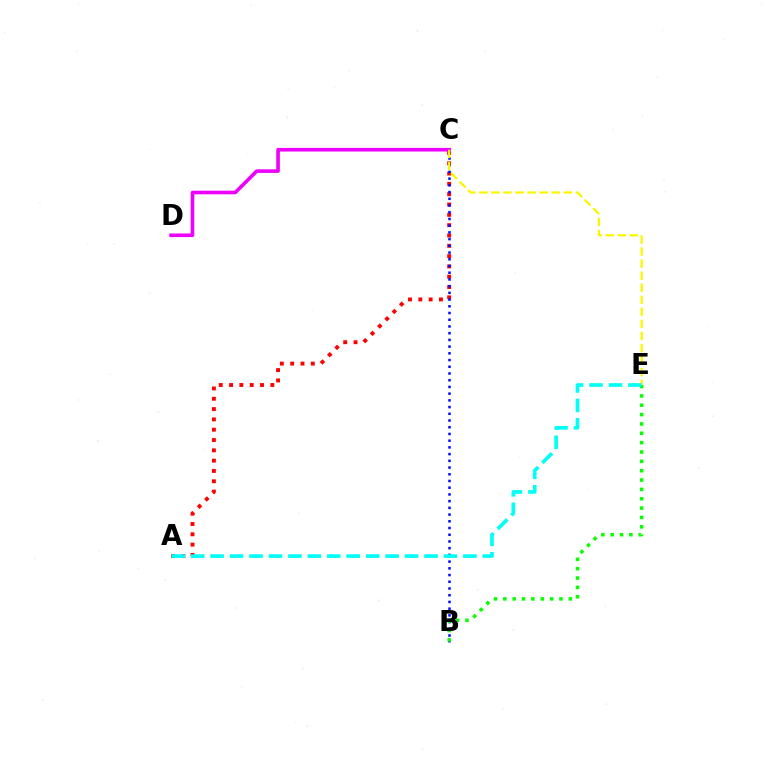{('A', 'C'): [{'color': '#ff0000', 'line_style': 'dotted', 'thickness': 2.8}], ('B', 'C'): [{'color': '#0010ff', 'line_style': 'dotted', 'thickness': 1.83}], ('C', 'D'): [{'color': '#ee00ff', 'line_style': 'solid', 'thickness': 2.61}], ('B', 'E'): [{'color': '#08ff00', 'line_style': 'dotted', 'thickness': 2.54}], ('C', 'E'): [{'color': '#fcf500', 'line_style': 'dashed', 'thickness': 1.64}], ('A', 'E'): [{'color': '#00fff6', 'line_style': 'dashed', 'thickness': 2.64}]}